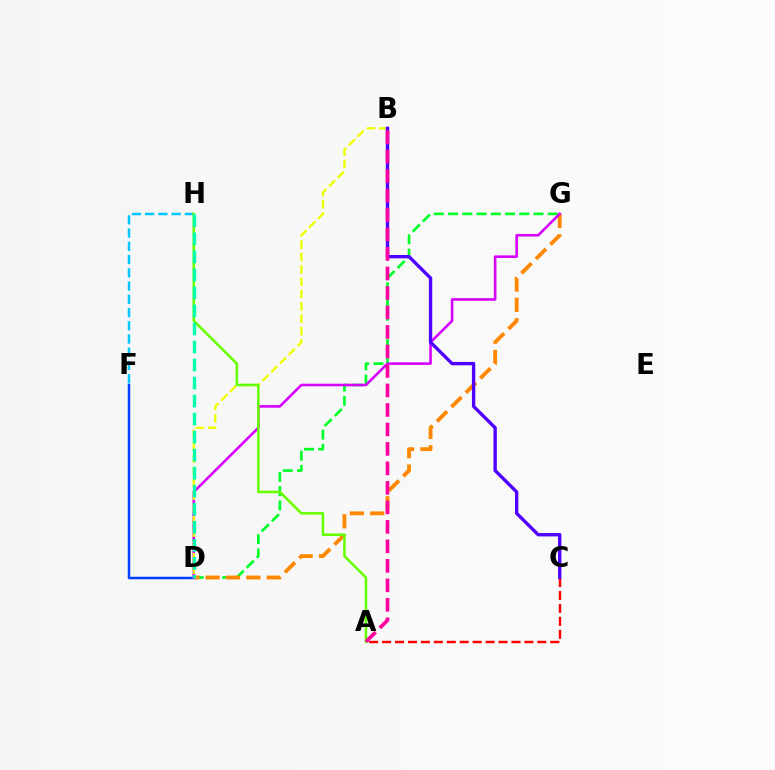{('D', 'G'): [{'color': '#00ff27', 'line_style': 'dashed', 'thickness': 1.93}, {'color': '#ff8800', 'line_style': 'dashed', 'thickness': 2.77}, {'color': '#d600ff', 'line_style': 'solid', 'thickness': 1.87}], ('D', 'F'): [{'color': '#003fff', 'line_style': 'solid', 'thickness': 1.79}], ('F', 'H'): [{'color': '#00c7ff', 'line_style': 'dashed', 'thickness': 1.8}], ('B', 'D'): [{'color': '#eeff00', 'line_style': 'dashed', 'thickness': 1.68}], ('A', 'C'): [{'color': '#ff0000', 'line_style': 'dashed', 'thickness': 1.76}], ('B', 'C'): [{'color': '#4f00ff', 'line_style': 'solid', 'thickness': 2.42}], ('A', 'H'): [{'color': '#66ff00', 'line_style': 'solid', 'thickness': 1.83}], ('D', 'H'): [{'color': '#00ffaf', 'line_style': 'dashed', 'thickness': 2.45}], ('A', 'B'): [{'color': '#ff00a0', 'line_style': 'dashed', 'thickness': 2.65}]}